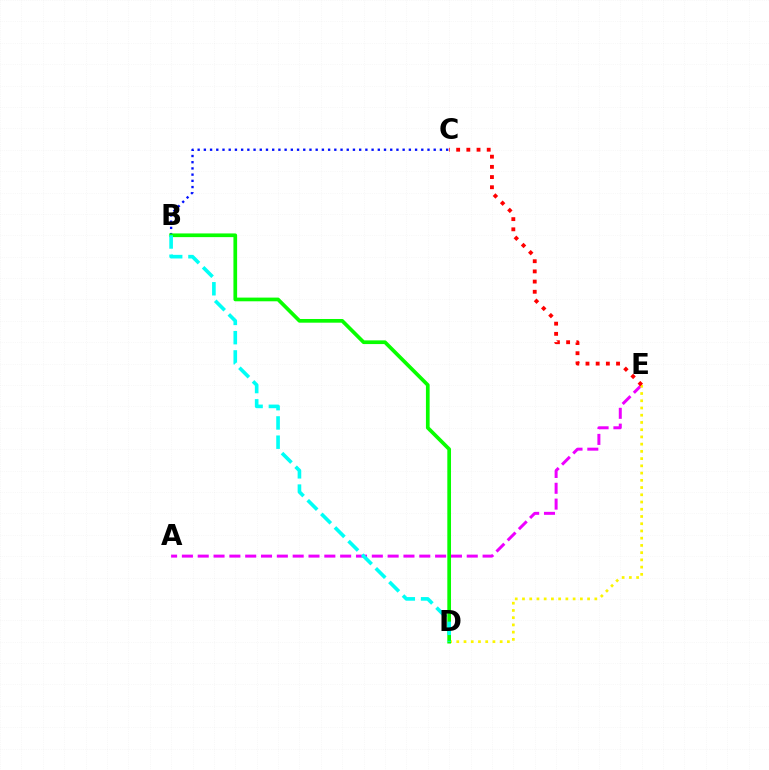{('A', 'E'): [{'color': '#ee00ff', 'line_style': 'dashed', 'thickness': 2.15}], ('D', 'E'): [{'color': '#fcf500', 'line_style': 'dotted', 'thickness': 1.97}], ('B', 'C'): [{'color': '#0010ff', 'line_style': 'dotted', 'thickness': 1.69}], ('B', 'D'): [{'color': '#08ff00', 'line_style': 'solid', 'thickness': 2.66}, {'color': '#00fff6', 'line_style': 'dashed', 'thickness': 2.62}], ('C', 'E'): [{'color': '#ff0000', 'line_style': 'dotted', 'thickness': 2.77}]}